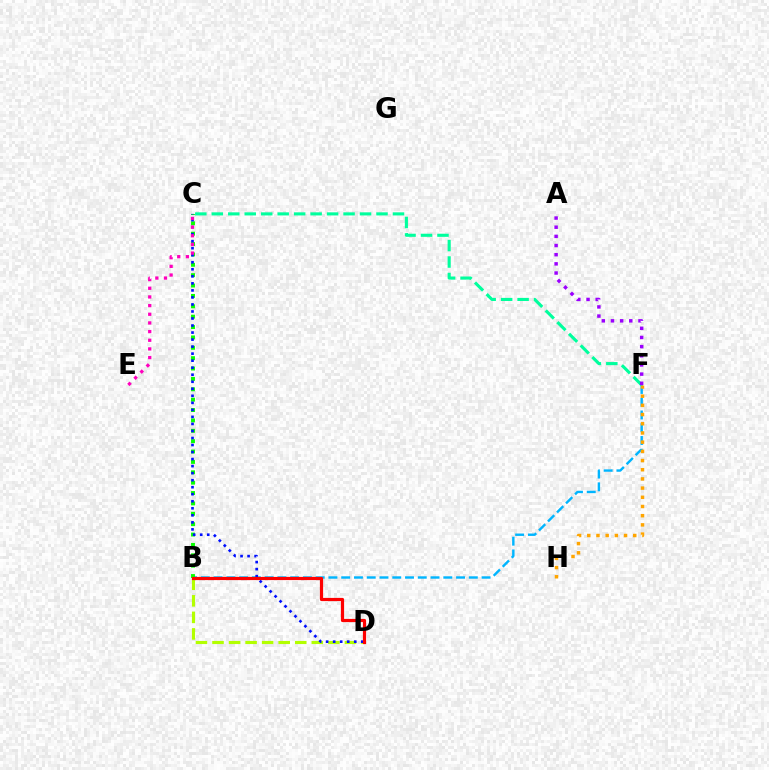{('C', 'F'): [{'color': '#00ff9d', 'line_style': 'dashed', 'thickness': 2.24}], ('B', 'F'): [{'color': '#00b5ff', 'line_style': 'dashed', 'thickness': 1.73}], ('B', 'D'): [{'color': '#b3ff00', 'line_style': 'dashed', 'thickness': 2.25}, {'color': '#ff0000', 'line_style': 'solid', 'thickness': 2.3}], ('B', 'C'): [{'color': '#08ff00', 'line_style': 'dotted', 'thickness': 2.82}], ('C', 'D'): [{'color': '#0010ff', 'line_style': 'dotted', 'thickness': 1.91}], ('F', 'H'): [{'color': '#ffa500', 'line_style': 'dotted', 'thickness': 2.5}], ('A', 'F'): [{'color': '#9b00ff', 'line_style': 'dotted', 'thickness': 2.49}], ('C', 'E'): [{'color': '#ff00bd', 'line_style': 'dotted', 'thickness': 2.35}]}